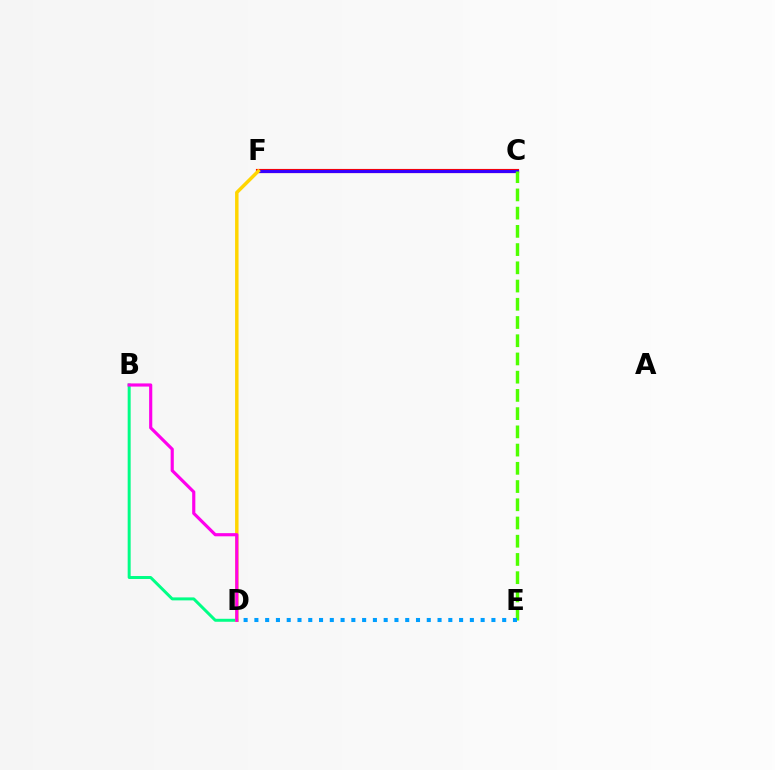{('B', 'D'): [{'color': '#00ff86', 'line_style': 'solid', 'thickness': 2.14}, {'color': '#ff00ed', 'line_style': 'solid', 'thickness': 2.27}], ('C', 'F'): [{'color': '#ff0000', 'line_style': 'solid', 'thickness': 2.98}, {'color': '#3700ff', 'line_style': 'solid', 'thickness': 2.26}], ('C', 'E'): [{'color': '#4fff00', 'line_style': 'dashed', 'thickness': 2.48}], ('D', 'F'): [{'color': '#ffd500', 'line_style': 'solid', 'thickness': 2.49}], ('D', 'E'): [{'color': '#009eff', 'line_style': 'dotted', 'thickness': 2.93}]}